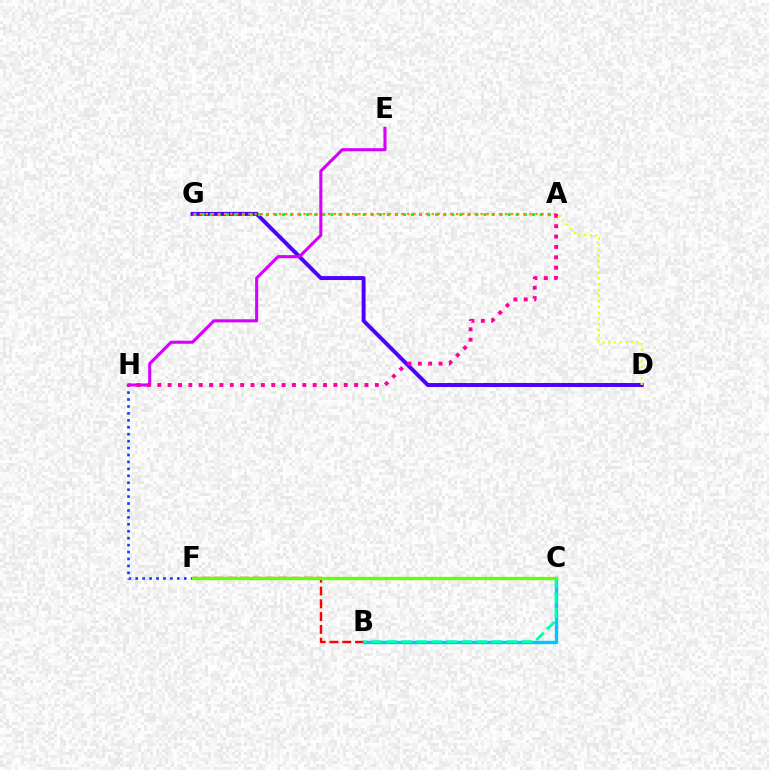{('B', 'F'): [{'color': '#ff0000', 'line_style': 'dashed', 'thickness': 1.74}], ('D', 'G'): [{'color': '#4f00ff', 'line_style': 'solid', 'thickness': 2.85}], ('B', 'C'): [{'color': '#00c7ff', 'line_style': 'solid', 'thickness': 2.44}, {'color': '#00ffaf', 'line_style': 'dashed', 'thickness': 2.05}], ('A', 'G'): [{'color': '#00ff27', 'line_style': 'dotted', 'thickness': 2.19}, {'color': '#ff8800', 'line_style': 'dotted', 'thickness': 1.66}], ('F', 'H'): [{'color': '#003fff', 'line_style': 'dotted', 'thickness': 1.88}], ('E', 'H'): [{'color': '#d600ff', 'line_style': 'solid', 'thickness': 2.22}], ('C', 'F'): [{'color': '#66ff00', 'line_style': 'solid', 'thickness': 2.38}], ('A', 'H'): [{'color': '#ff00a0', 'line_style': 'dotted', 'thickness': 2.82}], ('A', 'D'): [{'color': '#eeff00', 'line_style': 'dotted', 'thickness': 1.55}]}